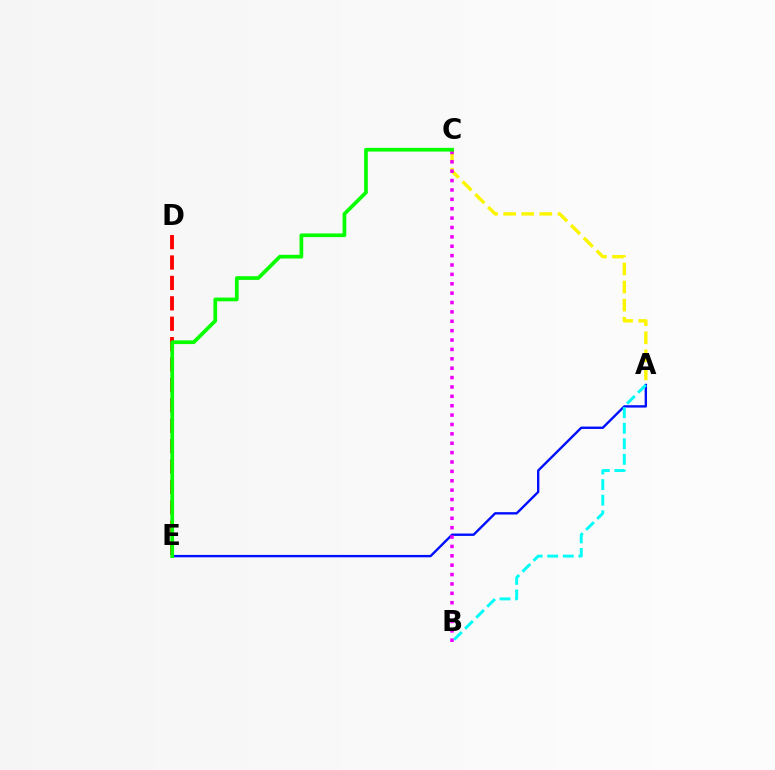{('A', 'E'): [{'color': '#0010ff', 'line_style': 'solid', 'thickness': 1.72}], ('D', 'E'): [{'color': '#ff0000', 'line_style': 'dashed', 'thickness': 2.77}], ('A', 'C'): [{'color': '#fcf500', 'line_style': 'dashed', 'thickness': 2.45}], ('A', 'B'): [{'color': '#00fff6', 'line_style': 'dashed', 'thickness': 2.12}], ('B', 'C'): [{'color': '#ee00ff', 'line_style': 'dotted', 'thickness': 2.55}], ('C', 'E'): [{'color': '#08ff00', 'line_style': 'solid', 'thickness': 2.68}]}